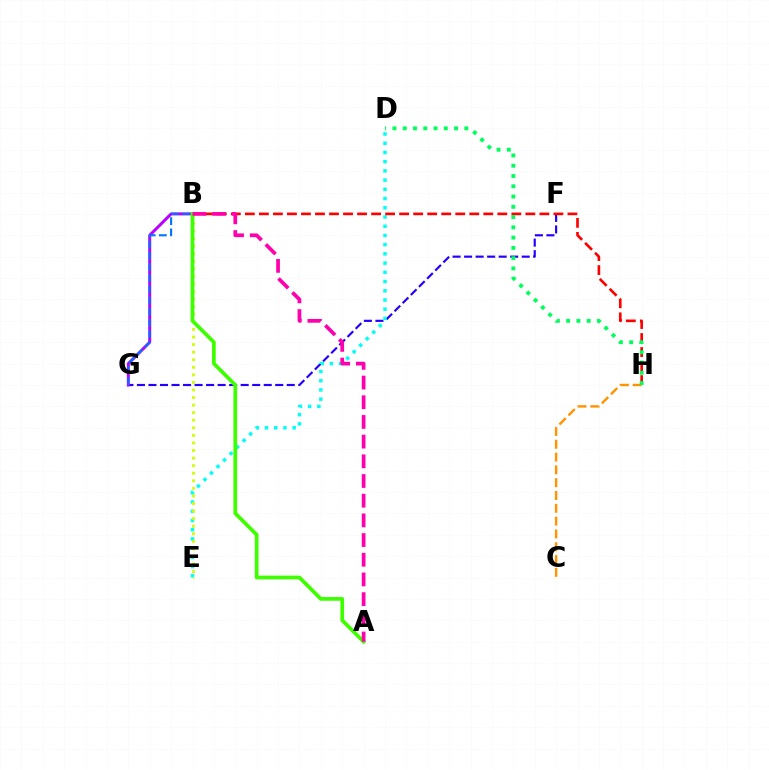{('F', 'G'): [{'color': '#2500ff', 'line_style': 'dashed', 'thickness': 1.57}], ('D', 'E'): [{'color': '#00fff6', 'line_style': 'dotted', 'thickness': 2.5}], ('B', 'G'): [{'color': '#b900ff', 'line_style': 'solid', 'thickness': 2.16}, {'color': '#0074ff', 'line_style': 'dashed', 'thickness': 1.52}], ('B', 'H'): [{'color': '#ff0000', 'line_style': 'dashed', 'thickness': 1.91}], ('C', 'H'): [{'color': '#ff9400', 'line_style': 'dashed', 'thickness': 1.74}], ('B', 'E'): [{'color': '#d1ff00', 'line_style': 'dotted', 'thickness': 2.06}], ('A', 'B'): [{'color': '#3dff00', 'line_style': 'solid', 'thickness': 2.67}, {'color': '#ff00ac', 'line_style': 'dashed', 'thickness': 2.67}], ('D', 'H'): [{'color': '#00ff5c', 'line_style': 'dotted', 'thickness': 2.79}]}